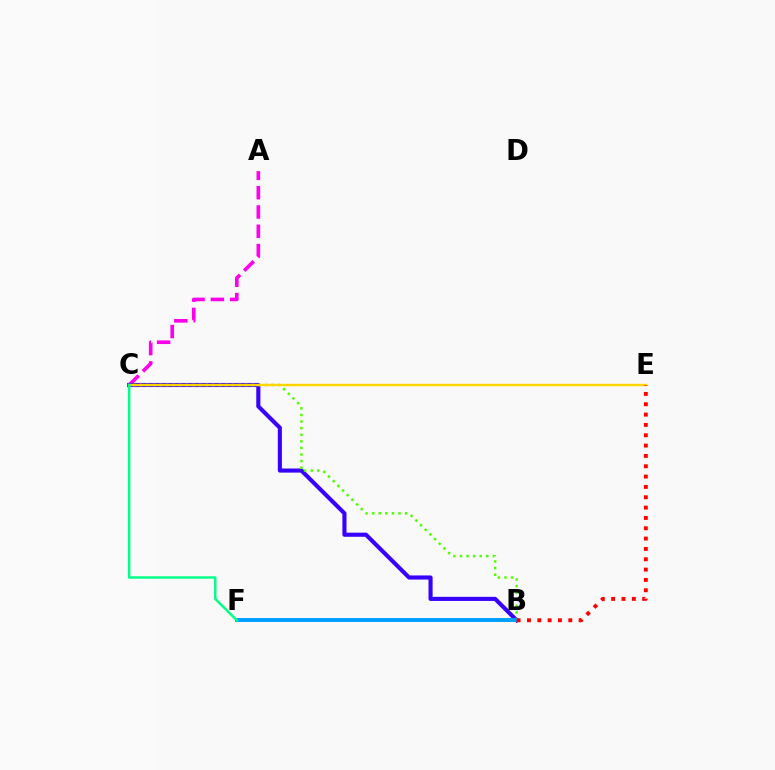{('A', 'C'): [{'color': '#ff00ed', 'line_style': 'dashed', 'thickness': 2.62}], ('B', 'C'): [{'color': '#3700ff', 'line_style': 'solid', 'thickness': 2.96}, {'color': '#4fff00', 'line_style': 'dotted', 'thickness': 1.79}], ('C', 'E'): [{'color': '#ffd500', 'line_style': 'solid', 'thickness': 1.76}], ('B', 'F'): [{'color': '#009eff', 'line_style': 'solid', 'thickness': 2.82}], ('C', 'F'): [{'color': '#00ff86', 'line_style': 'solid', 'thickness': 1.76}], ('B', 'E'): [{'color': '#ff0000', 'line_style': 'dotted', 'thickness': 2.81}]}